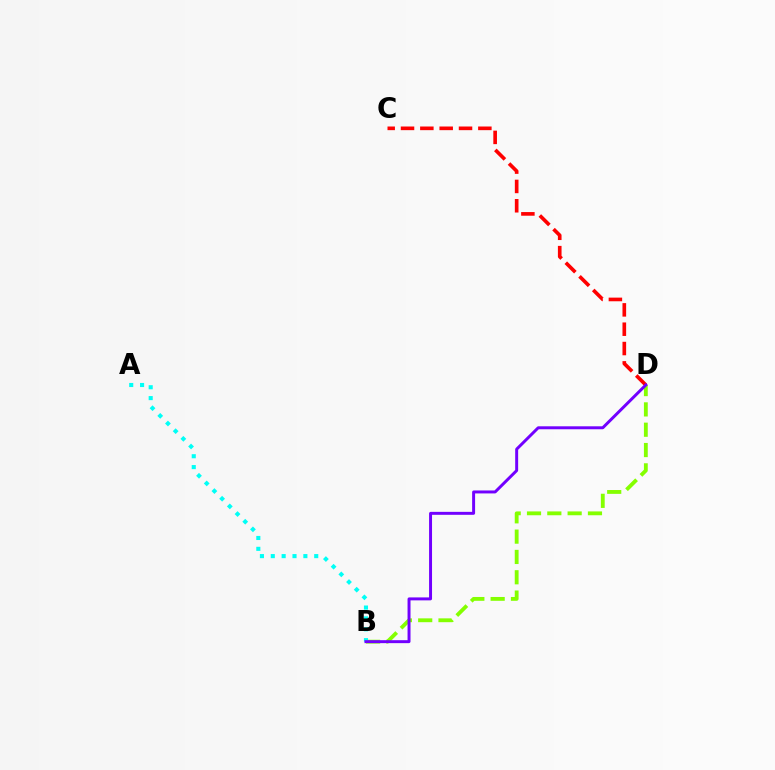{('C', 'D'): [{'color': '#ff0000', 'line_style': 'dashed', 'thickness': 2.63}], ('B', 'D'): [{'color': '#84ff00', 'line_style': 'dashed', 'thickness': 2.76}, {'color': '#7200ff', 'line_style': 'solid', 'thickness': 2.13}], ('A', 'B'): [{'color': '#00fff6', 'line_style': 'dotted', 'thickness': 2.95}]}